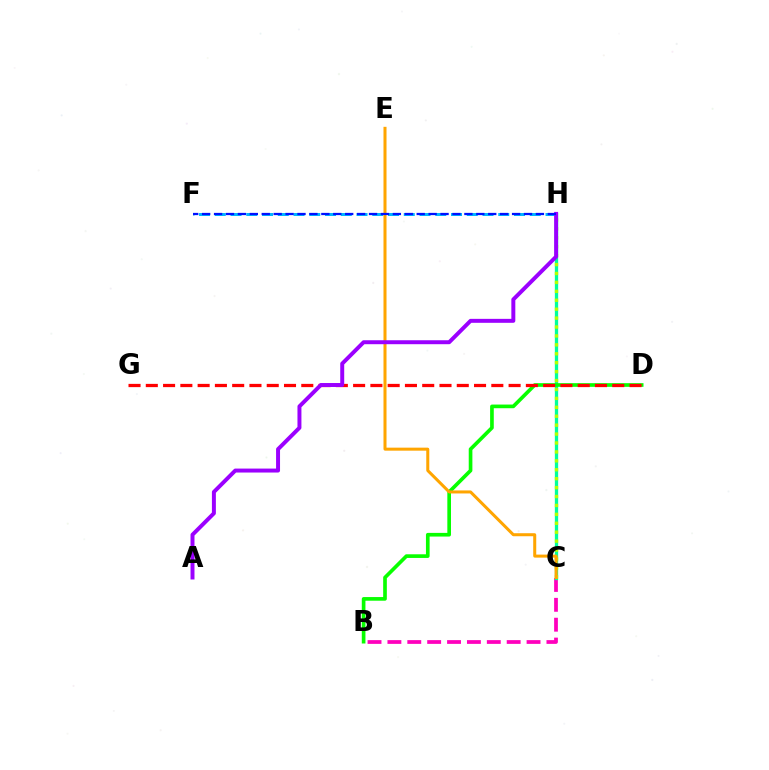{('B', 'C'): [{'color': '#ff00bd', 'line_style': 'dashed', 'thickness': 2.7}], ('C', 'H'): [{'color': '#00ff9d', 'line_style': 'solid', 'thickness': 2.38}, {'color': '#b3ff00', 'line_style': 'dotted', 'thickness': 2.42}], ('F', 'H'): [{'color': '#00b5ff', 'line_style': 'dashed', 'thickness': 2.14}, {'color': '#0010ff', 'line_style': 'dashed', 'thickness': 1.62}], ('B', 'D'): [{'color': '#08ff00', 'line_style': 'solid', 'thickness': 2.64}], ('C', 'E'): [{'color': '#ffa500', 'line_style': 'solid', 'thickness': 2.18}], ('D', 'G'): [{'color': '#ff0000', 'line_style': 'dashed', 'thickness': 2.35}], ('A', 'H'): [{'color': '#9b00ff', 'line_style': 'solid', 'thickness': 2.85}]}